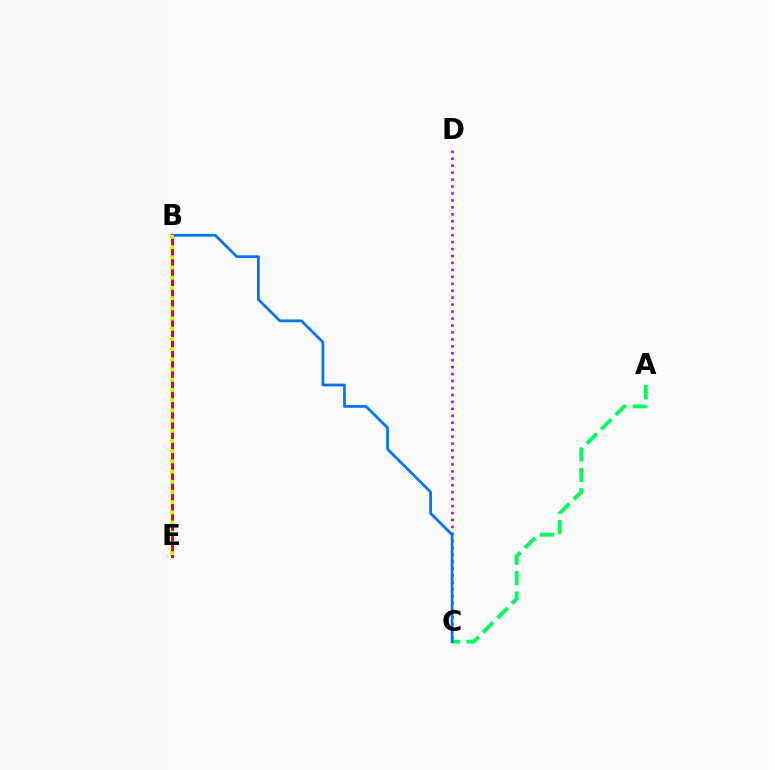{('C', 'D'): [{'color': '#b900ff', 'line_style': 'dotted', 'thickness': 1.89}], ('B', 'E'): [{'color': '#ff0000', 'line_style': 'solid', 'thickness': 2.22}, {'color': '#d1ff00', 'line_style': 'dotted', 'thickness': 2.77}], ('A', 'C'): [{'color': '#00ff5c', 'line_style': 'dashed', 'thickness': 2.77}], ('B', 'C'): [{'color': '#0074ff', 'line_style': 'solid', 'thickness': 1.98}]}